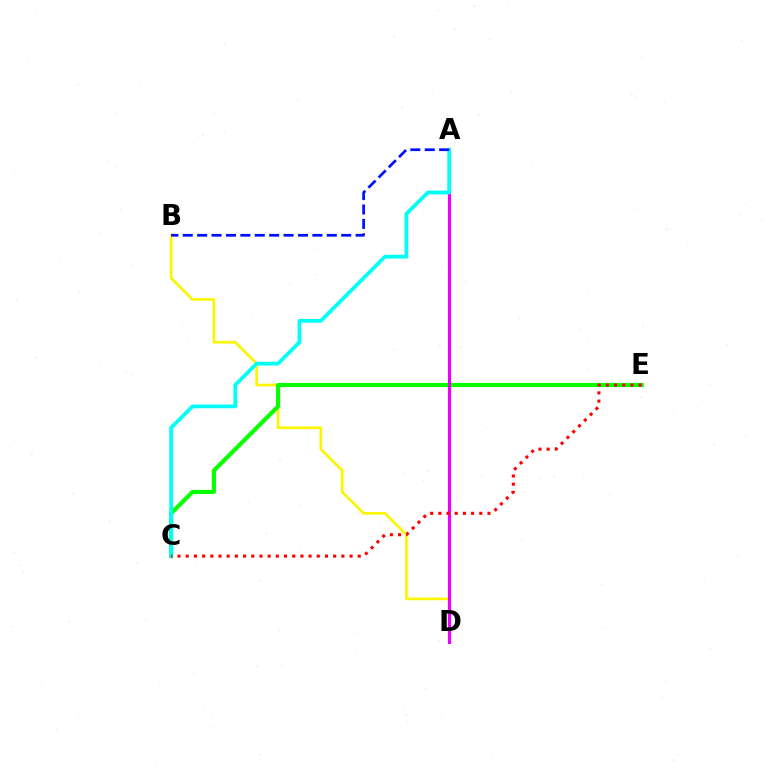{('B', 'D'): [{'color': '#fcf500', 'line_style': 'solid', 'thickness': 1.92}], ('C', 'E'): [{'color': '#08ff00', 'line_style': 'solid', 'thickness': 2.98}, {'color': '#ff0000', 'line_style': 'dotted', 'thickness': 2.23}], ('A', 'D'): [{'color': '#ee00ff', 'line_style': 'solid', 'thickness': 2.25}], ('A', 'C'): [{'color': '#00fff6', 'line_style': 'solid', 'thickness': 2.7}], ('A', 'B'): [{'color': '#0010ff', 'line_style': 'dashed', 'thickness': 1.96}]}